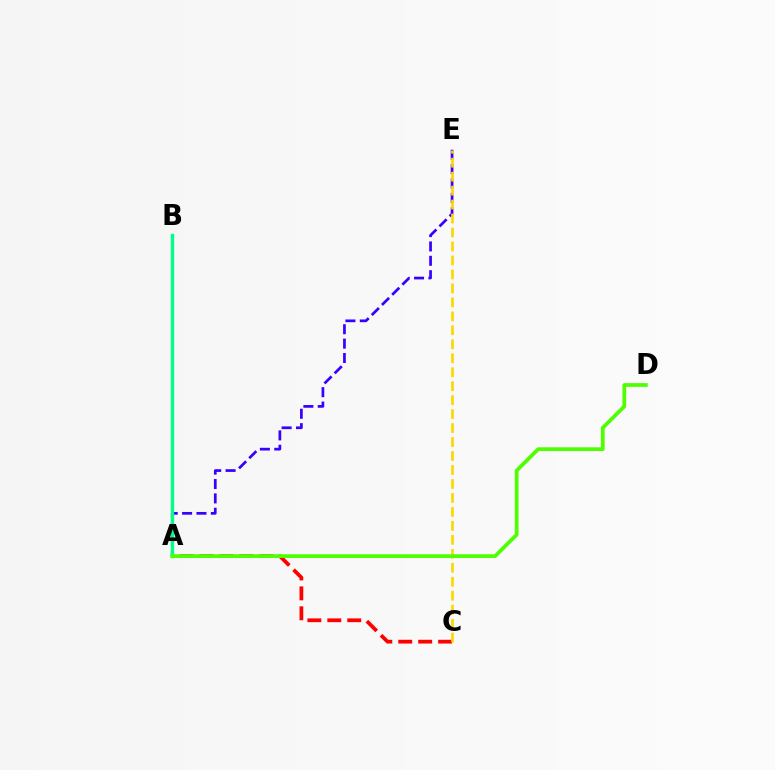{('A', 'B'): [{'color': '#009eff', 'line_style': 'solid', 'thickness': 2.16}, {'color': '#ff00ed', 'line_style': 'solid', 'thickness': 2.06}, {'color': '#00ff86', 'line_style': 'solid', 'thickness': 2.43}], ('A', 'C'): [{'color': '#ff0000', 'line_style': 'dashed', 'thickness': 2.71}], ('A', 'E'): [{'color': '#3700ff', 'line_style': 'dashed', 'thickness': 1.95}], ('C', 'E'): [{'color': '#ffd500', 'line_style': 'dashed', 'thickness': 1.9}], ('A', 'D'): [{'color': '#4fff00', 'line_style': 'solid', 'thickness': 2.7}]}